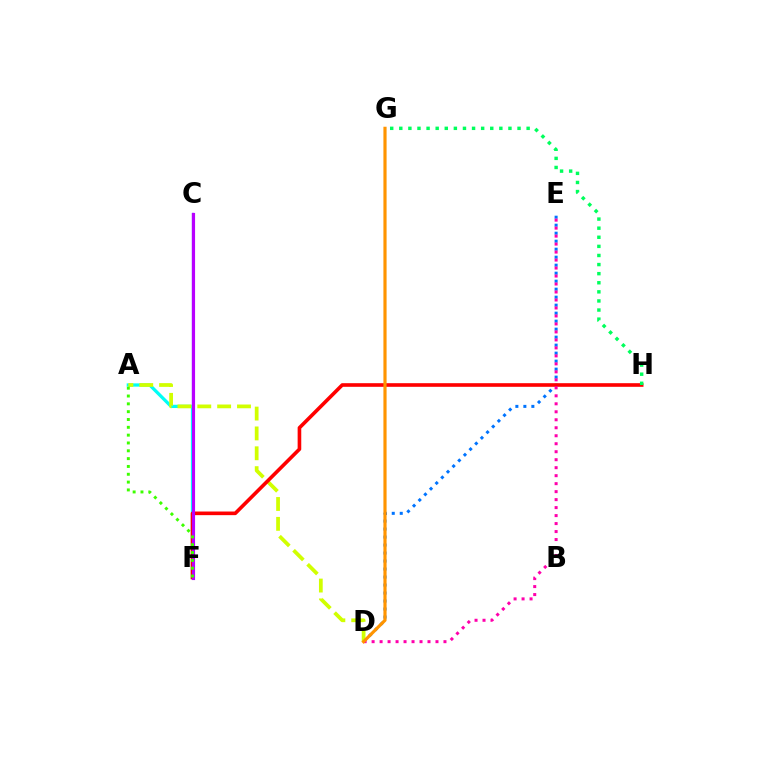{('C', 'F'): [{'color': '#2500ff', 'line_style': 'solid', 'thickness': 1.59}, {'color': '#b900ff', 'line_style': 'solid', 'thickness': 2.26}], ('A', 'F'): [{'color': '#00fff6', 'line_style': 'solid', 'thickness': 2.35}, {'color': '#3dff00', 'line_style': 'dotted', 'thickness': 2.13}], ('D', 'E'): [{'color': '#0074ff', 'line_style': 'dotted', 'thickness': 2.17}, {'color': '#ff00ac', 'line_style': 'dotted', 'thickness': 2.17}], ('A', 'D'): [{'color': '#d1ff00', 'line_style': 'dashed', 'thickness': 2.7}], ('F', 'H'): [{'color': '#ff0000', 'line_style': 'solid', 'thickness': 2.61}], ('G', 'H'): [{'color': '#00ff5c', 'line_style': 'dotted', 'thickness': 2.47}], ('D', 'G'): [{'color': '#ff9400', 'line_style': 'solid', 'thickness': 2.28}]}